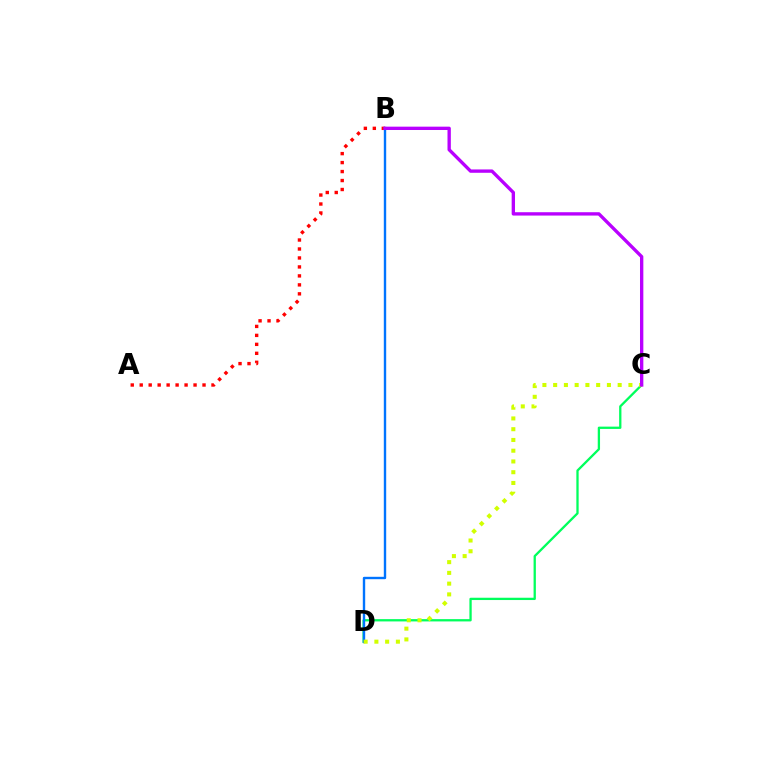{('C', 'D'): [{'color': '#00ff5c', 'line_style': 'solid', 'thickness': 1.66}, {'color': '#d1ff00', 'line_style': 'dotted', 'thickness': 2.92}], ('B', 'D'): [{'color': '#0074ff', 'line_style': 'solid', 'thickness': 1.72}], ('A', 'B'): [{'color': '#ff0000', 'line_style': 'dotted', 'thickness': 2.44}], ('B', 'C'): [{'color': '#b900ff', 'line_style': 'solid', 'thickness': 2.41}]}